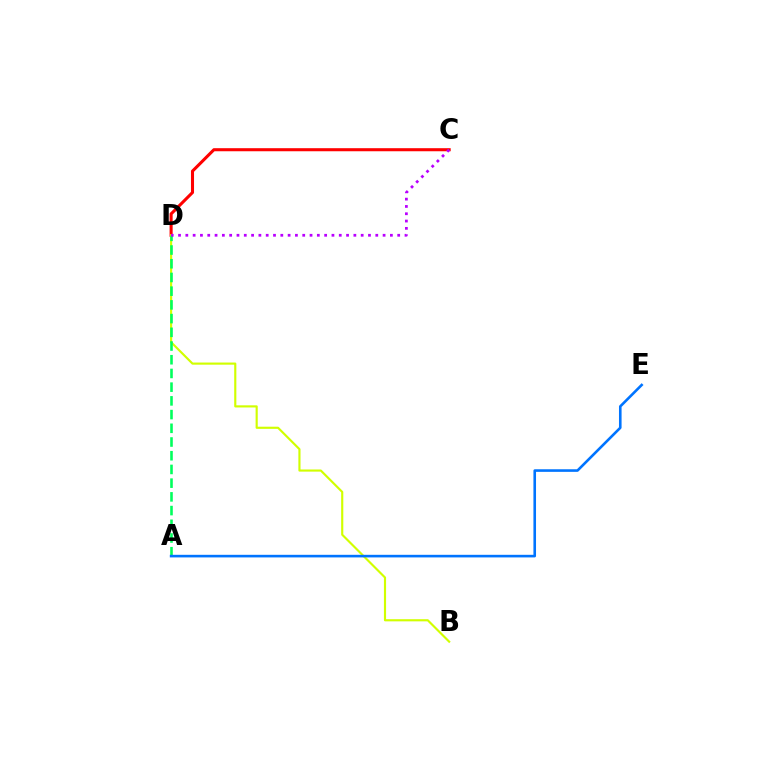{('C', 'D'): [{'color': '#ff0000', 'line_style': 'solid', 'thickness': 2.21}, {'color': '#b900ff', 'line_style': 'dotted', 'thickness': 1.98}], ('B', 'D'): [{'color': '#d1ff00', 'line_style': 'solid', 'thickness': 1.55}], ('A', 'D'): [{'color': '#00ff5c', 'line_style': 'dashed', 'thickness': 1.86}], ('A', 'E'): [{'color': '#0074ff', 'line_style': 'solid', 'thickness': 1.87}]}